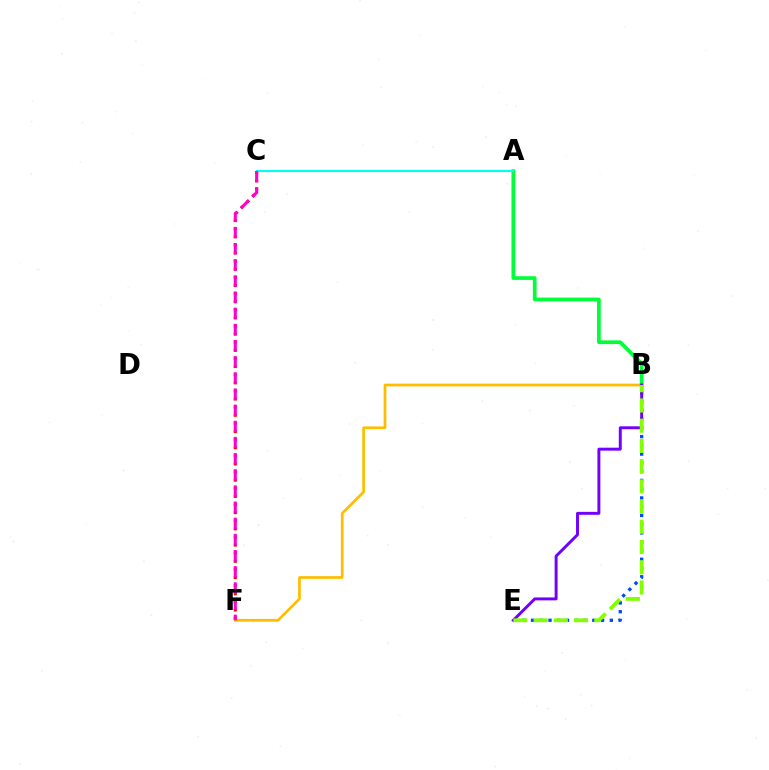{('B', 'E'): [{'color': '#004bff', 'line_style': 'dotted', 'thickness': 2.38}, {'color': '#7200ff', 'line_style': 'solid', 'thickness': 2.12}, {'color': '#84ff00', 'line_style': 'dashed', 'thickness': 2.75}], ('C', 'F'): [{'color': '#ff0000', 'line_style': 'dotted', 'thickness': 2.2}, {'color': '#ff00cf', 'line_style': 'dashed', 'thickness': 2.19}], ('B', 'F'): [{'color': '#ffbd00', 'line_style': 'solid', 'thickness': 1.95}], ('A', 'B'): [{'color': '#00ff39', 'line_style': 'solid', 'thickness': 2.67}], ('A', 'C'): [{'color': '#00fff6', 'line_style': 'solid', 'thickness': 1.52}]}